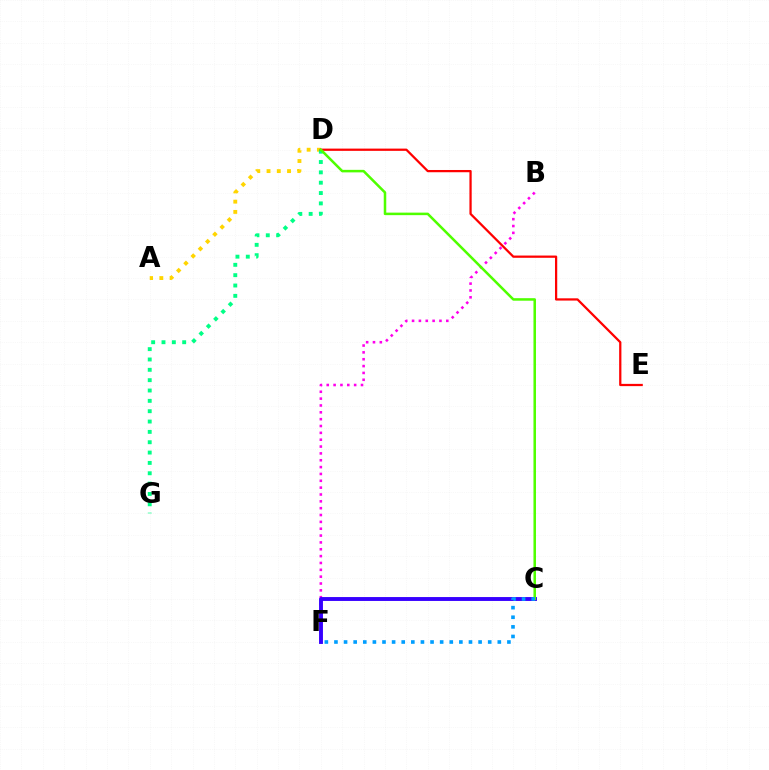{('A', 'D'): [{'color': '#ffd500', 'line_style': 'dotted', 'thickness': 2.79}], ('D', 'G'): [{'color': '#00ff86', 'line_style': 'dotted', 'thickness': 2.81}], ('D', 'E'): [{'color': '#ff0000', 'line_style': 'solid', 'thickness': 1.62}], ('B', 'F'): [{'color': '#ff00ed', 'line_style': 'dotted', 'thickness': 1.86}], ('C', 'F'): [{'color': '#3700ff', 'line_style': 'solid', 'thickness': 2.8}, {'color': '#009eff', 'line_style': 'dotted', 'thickness': 2.61}], ('C', 'D'): [{'color': '#4fff00', 'line_style': 'solid', 'thickness': 1.82}]}